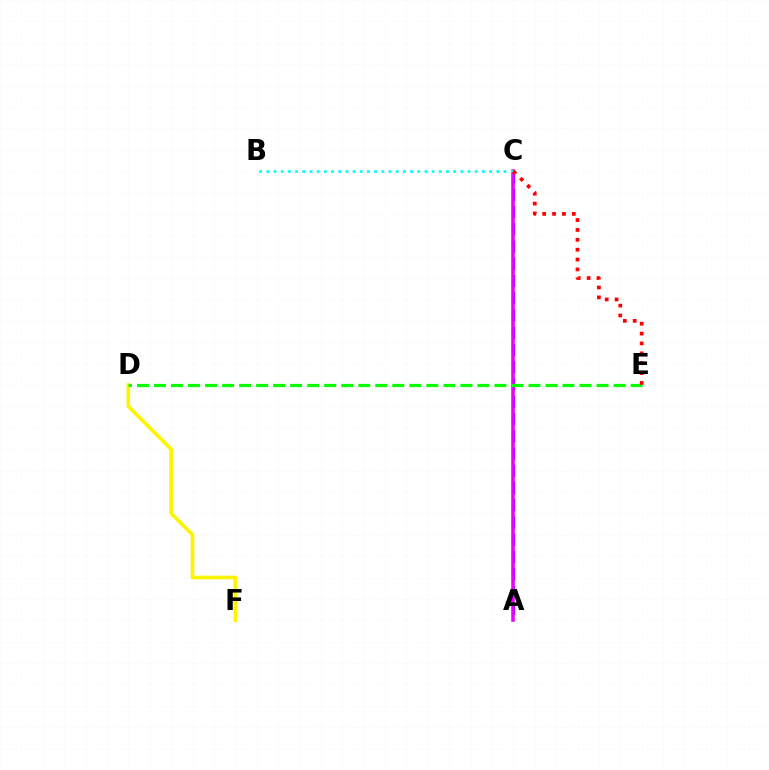{('A', 'C'): [{'color': '#0010ff', 'line_style': 'dashed', 'thickness': 2.34}, {'color': '#ee00ff', 'line_style': 'solid', 'thickness': 2.55}], ('D', 'F'): [{'color': '#fcf500', 'line_style': 'solid', 'thickness': 2.63}], ('B', 'C'): [{'color': '#00fff6', 'line_style': 'dotted', 'thickness': 1.95}], ('D', 'E'): [{'color': '#08ff00', 'line_style': 'dashed', 'thickness': 2.31}], ('C', 'E'): [{'color': '#ff0000', 'line_style': 'dotted', 'thickness': 2.68}]}